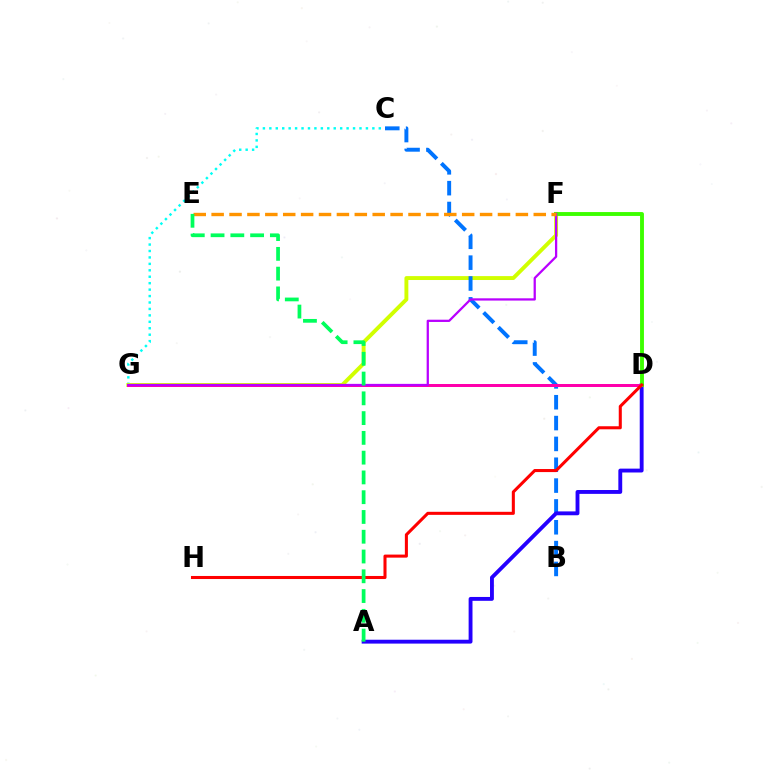{('C', 'G'): [{'color': '#00fff6', 'line_style': 'dotted', 'thickness': 1.75}], ('F', 'G'): [{'color': '#d1ff00', 'line_style': 'solid', 'thickness': 2.81}, {'color': '#b900ff', 'line_style': 'solid', 'thickness': 1.63}], ('B', 'C'): [{'color': '#0074ff', 'line_style': 'dashed', 'thickness': 2.83}], ('A', 'D'): [{'color': '#2500ff', 'line_style': 'solid', 'thickness': 2.78}], ('D', 'G'): [{'color': '#ff00ac', 'line_style': 'solid', 'thickness': 2.16}], ('D', 'F'): [{'color': '#3dff00', 'line_style': 'solid', 'thickness': 2.8}], ('D', 'H'): [{'color': '#ff0000', 'line_style': 'solid', 'thickness': 2.2}], ('E', 'F'): [{'color': '#ff9400', 'line_style': 'dashed', 'thickness': 2.43}], ('A', 'E'): [{'color': '#00ff5c', 'line_style': 'dashed', 'thickness': 2.69}]}